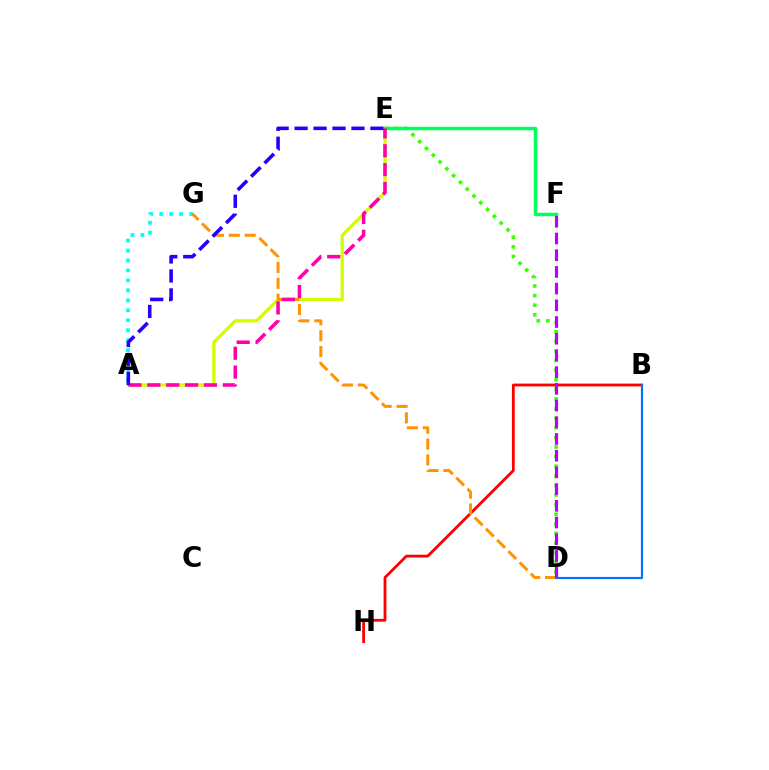{('D', 'E'): [{'color': '#3dff00', 'line_style': 'dotted', 'thickness': 2.61}], ('A', 'E'): [{'color': '#d1ff00', 'line_style': 'solid', 'thickness': 2.37}, {'color': '#ff00ac', 'line_style': 'dashed', 'thickness': 2.56}, {'color': '#2500ff', 'line_style': 'dashed', 'thickness': 2.58}], ('E', 'F'): [{'color': '#00ff5c', 'line_style': 'solid', 'thickness': 2.5}], ('B', 'H'): [{'color': '#ff0000', 'line_style': 'solid', 'thickness': 2.01}], ('A', 'G'): [{'color': '#00fff6', 'line_style': 'dotted', 'thickness': 2.71}], ('D', 'G'): [{'color': '#ff9400', 'line_style': 'dashed', 'thickness': 2.15}], ('D', 'F'): [{'color': '#b900ff', 'line_style': 'dashed', 'thickness': 2.27}], ('B', 'D'): [{'color': '#0074ff', 'line_style': 'solid', 'thickness': 1.57}]}